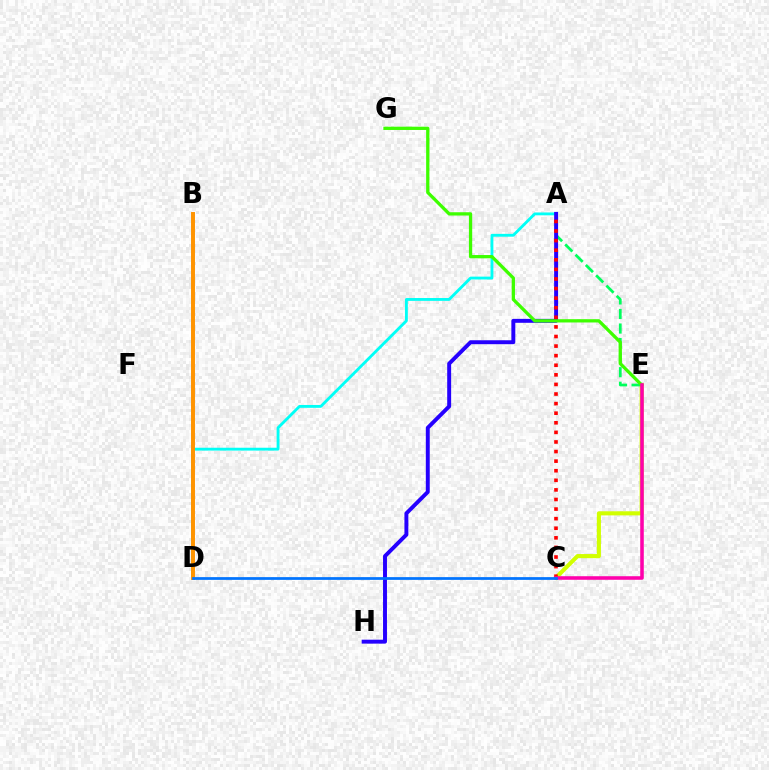{('C', 'E'): [{'color': '#d1ff00', 'line_style': 'solid', 'thickness': 2.95}, {'color': '#ff00ac', 'line_style': 'solid', 'thickness': 2.56}], ('A', 'D'): [{'color': '#00fff6', 'line_style': 'solid', 'thickness': 2.05}], ('A', 'E'): [{'color': '#00ff5c', 'line_style': 'dashed', 'thickness': 1.98}], ('A', 'H'): [{'color': '#2500ff', 'line_style': 'solid', 'thickness': 2.83}], ('B', 'D'): [{'color': '#b900ff', 'line_style': 'solid', 'thickness': 1.68}, {'color': '#ff9400', 'line_style': 'solid', 'thickness': 2.84}], ('E', 'G'): [{'color': '#3dff00', 'line_style': 'solid', 'thickness': 2.36}], ('A', 'C'): [{'color': '#ff0000', 'line_style': 'dotted', 'thickness': 2.61}], ('C', 'D'): [{'color': '#0074ff', 'line_style': 'solid', 'thickness': 1.98}]}